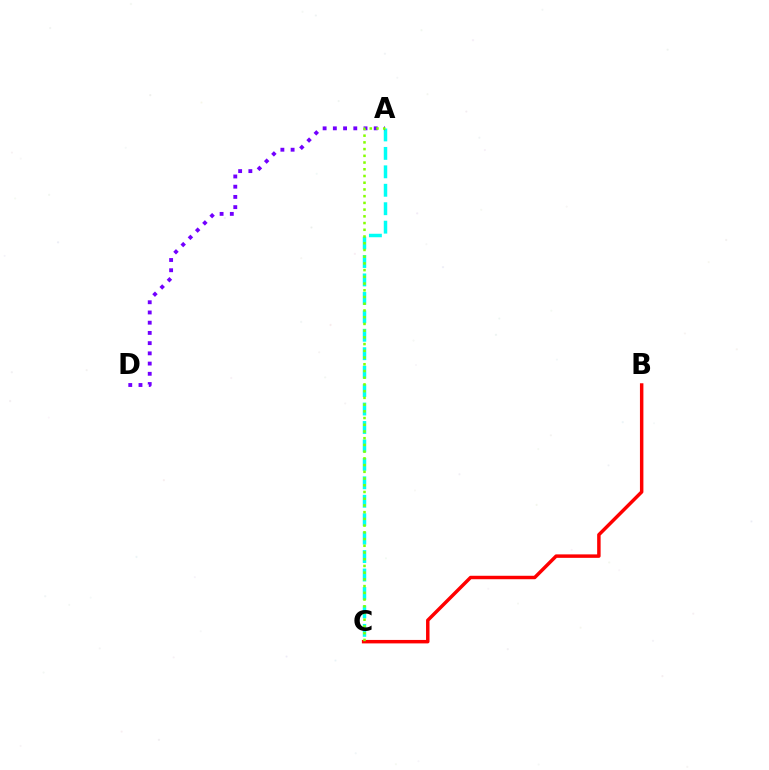{('A', 'C'): [{'color': '#00fff6', 'line_style': 'dashed', 'thickness': 2.51}, {'color': '#84ff00', 'line_style': 'dotted', 'thickness': 1.83}], ('A', 'D'): [{'color': '#7200ff', 'line_style': 'dotted', 'thickness': 2.78}], ('B', 'C'): [{'color': '#ff0000', 'line_style': 'solid', 'thickness': 2.49}]}